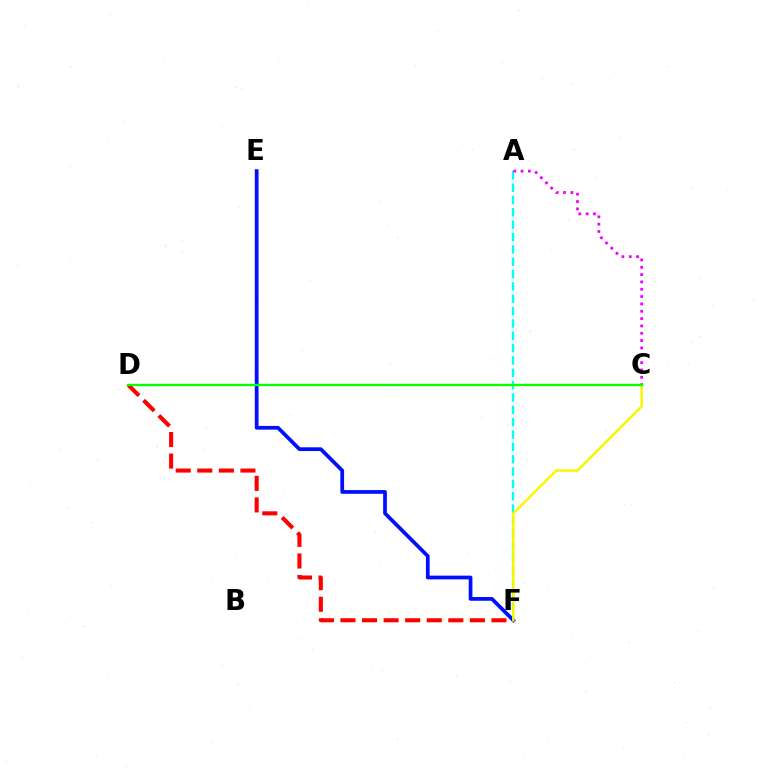{('D', 'F'): [{'color': '#ff0000', 'line_style': 'dashed', 'thickness': 2.93}], ('A', 'F'): [{'color': '#00fff6', 'line_style': 'dashed', 'thickness': 1.68}], ('E', 'F'): [{'color': '#0010ff', 'line_style': 'solid', 'thickness': 2.7}], ('A', 'C'): [{'color': '#ee00ff', 'line_style': 'dotted', 'thickness': 1.99}], ('C', 'F'): [{'color': '#fcf500', 'line_style': 'solid', 'thickness': 1.78}], ('C', 'D'): [{'color': '#08ff00', 'line_style': 'solid', 'thickness': 1.67}]}